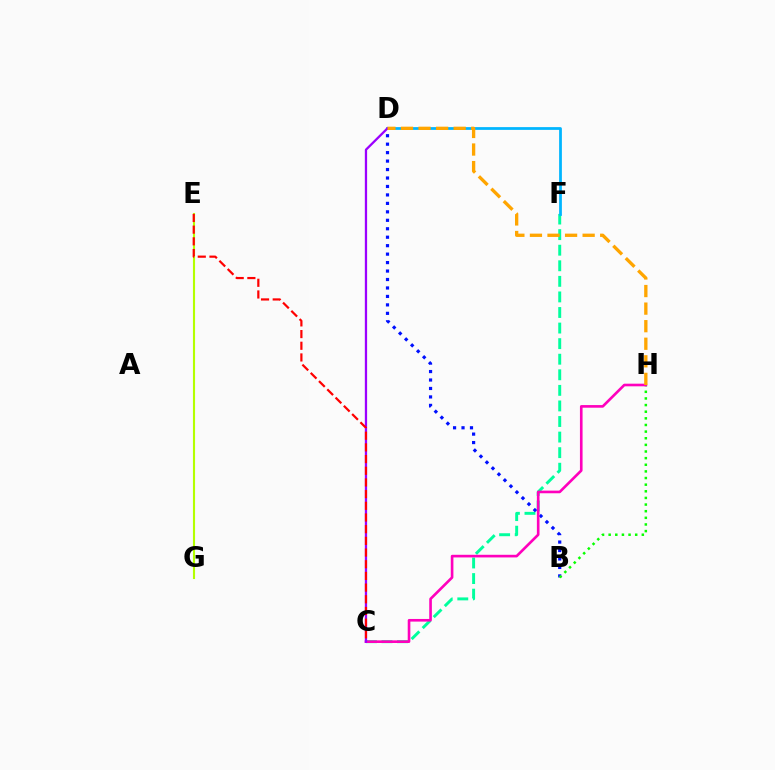{('C', 'F'): [{'color': '#00ff9d', 'line_style': 'dashed', 'thickness': 2.12}], ('B', 'D'): [{'color': '#0010ff', 'line_style': 'dotted', 'thickness': 2.3}], ('D', 'F'): [{'color': '#00b5ff', 'line_style': 'solid', 'thickness': 1.99}], ('B', 'H'): [{'color': '#08ff00', 'line_style': 'dotted', 'thickness': 1.8}], ('C', 'H'): [{'color': '#ff00bd', 'line_style': 'solid', 'thickness': 1.9}], ('C', 'D'): [{'color': '#9b00ff', 'line_style': 'solid', 'thickness': 1.64}], ('E', 'G'): [{'color': '#b3ff00', 'line_style': 'solid', 'thickness': 1.52}], ('D', 'H'): [{'color': '#ffa500', 'line_style': 'dashed', 'thickness': 2.39}], ('C', 'E'): [{'color': '#ff0000', 'line_style': 'dashed', 'thickness': 1.59}]}